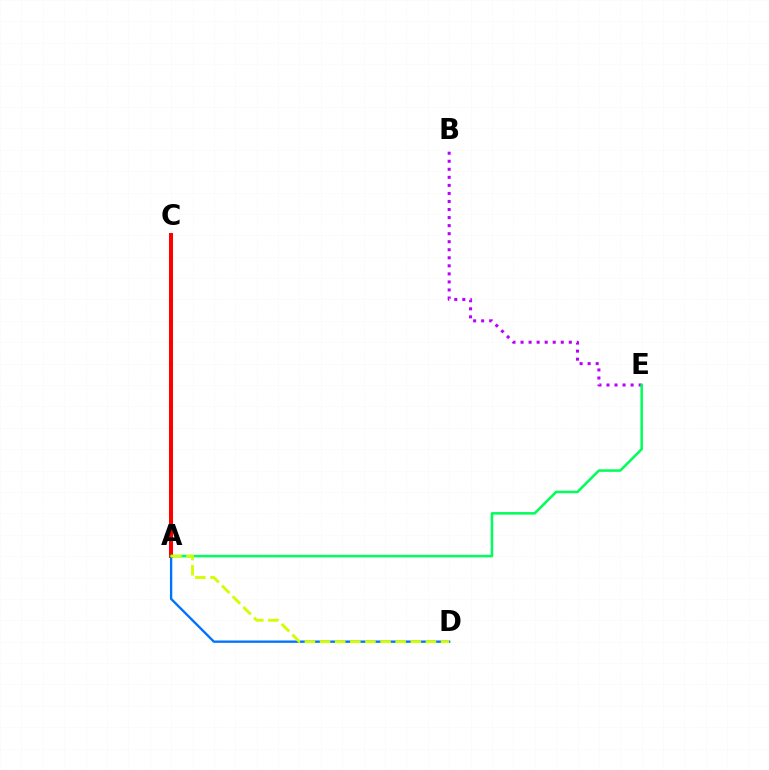{('A', 'D'): [{'color': '#0074ff', 'line_style': 'solid', 'thickness': 1.69}, {'color': '#d1ff00', 'line_style': 'dashed', 'thickness': 2.05}], ('B', 'E'): [{'color': '#b900ff', 'line_style': 'dotted', 'thickness': 2.19}], ('A', 'C'): [{'color': '#ff0000', 'line_style': 'solid', 'thickness': 2.89}], ('A', 'E'): [{'color': '#00ff5c', 'line_style': 'solid', 'thickness': 1.83}]}